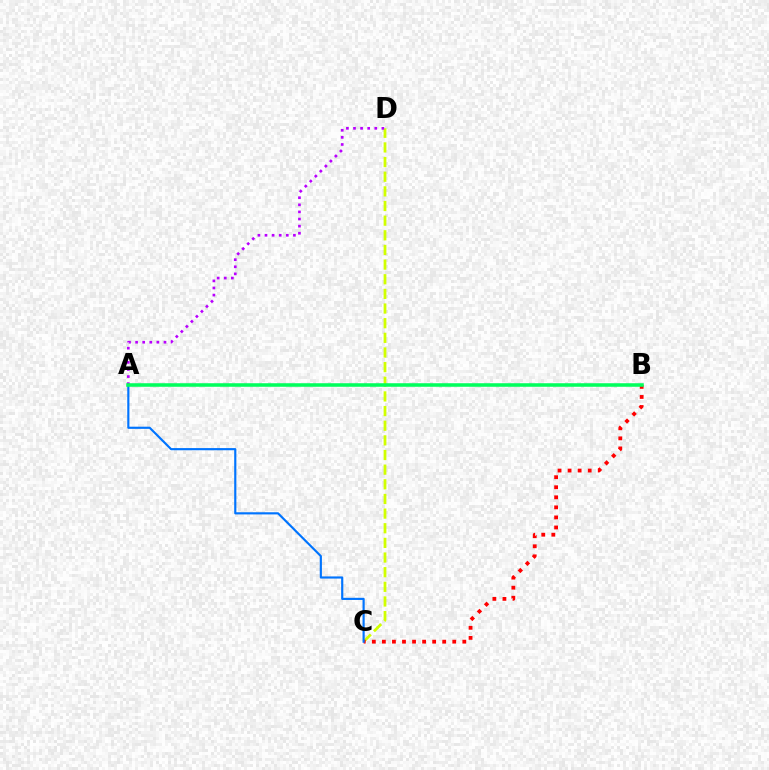{('C', 'D'): [{'color': '#d1ff00', 'line_style': 'dashed', 'thickness': 1.99}], ('A', 'D'): [{'color': '#b900ff', 'line_style': 'dotted', 'thickness': 1.93}], ('B', 'C'): [{'color': '#ff0000', 'line_style': 'dotted', 'thickness': 2.73}], ('A', 'C'): [{'color': '#0074ff', 'line_style': 'solid', 'thickness': 1.55}], ('A', 'B'): [{'color': '#00ff5c', 'line_style': 'solid', 'thickness': 2.55}]}